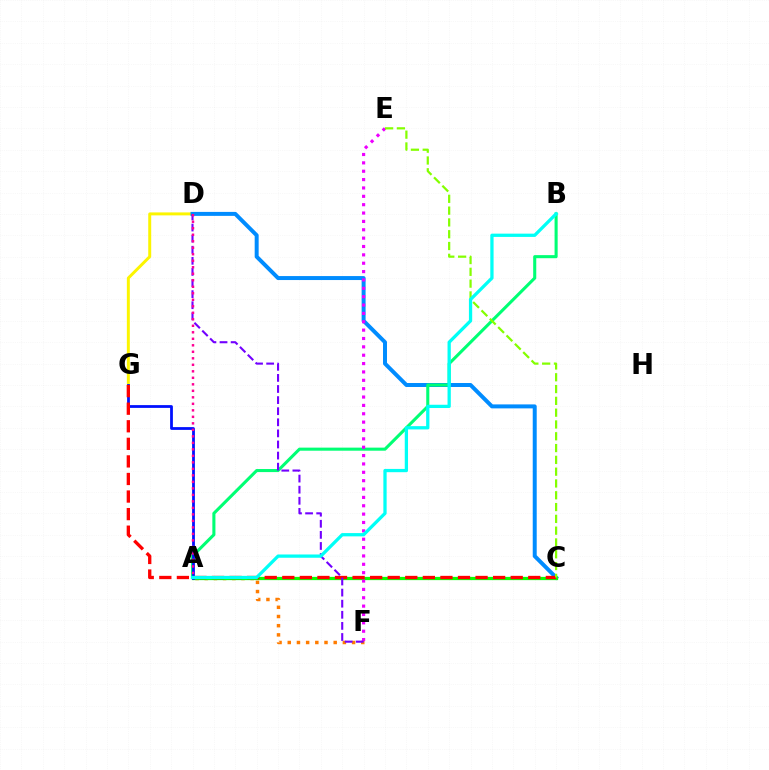{('A', 'F'): [{'color': '#ff7c00', 'line_style': 'dotted', 'thickness': 2.5}], ('D', 'G'): [{'color': '#fcf500', 'line_style': 'solid', 'thickness': 2.13}], ('C', 'D'): [{'color': '#008cff', 'line_style': 'solid', 'thickness': 2.86}], ('A', 'B'): [{'color': '#00ff74', 'line_style': 'solid', 'thickness': 2.21}, {'color': '#00fff6', 'line_style': 'solid', 'thickness': 2.35}], ('A', 'C'): [{'color': '#08ff00', 'line_style': 'solid', 'thickness': 2.33}], ('A', 'G'): [{'color': '#0010ff', 'line_style': 'solid', 'thickness': 2.0}], ('E', 'F'): [{'color': '#ee00ff', 'line_style': 'dotted', 'thickness': 2.27}], ('C', 'G'): [{'color': '#ff0000', 'line_style': 'dashed', 'thickness': 2.39}], ('C', 'E'): [{'color': '#84ff00', 'line_style': 'dashed', 'thickness': 1.6}], ('D', 'F'): [{'color': '#7200ff', 'line_style': 'dashed', 'thickness': 1.51}], ('A', 'D'): [{'color': '#ff0094', 'line_style': 'dotted', 'thickness': 1.77}]}